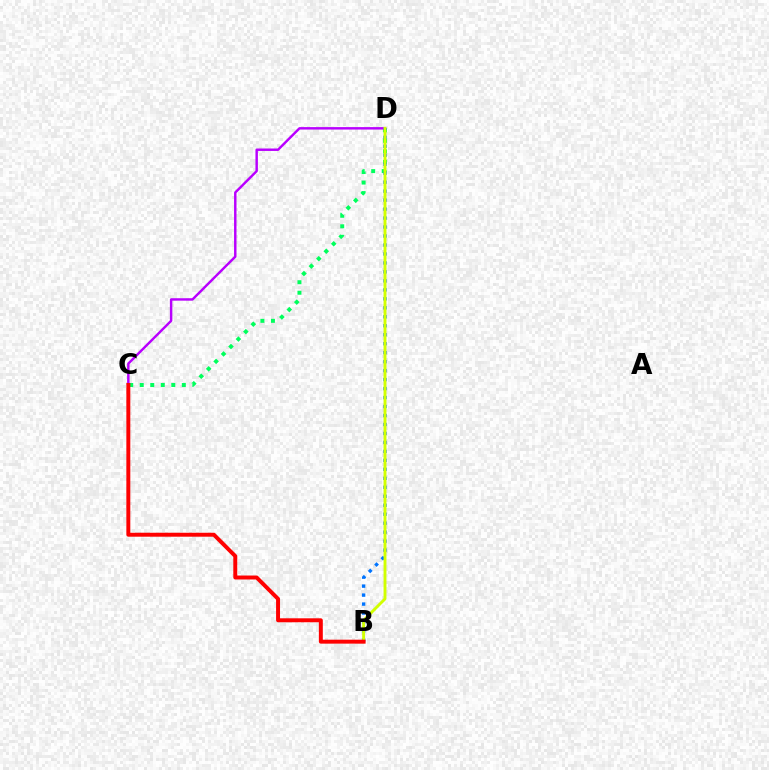{('C', 'D'): [{'color': '#00ff5c', 'line_style': 'dotted', 'thickness': 2.86}, {'color': '#b900ff', 'line_style': 'solid', 'thickness': 1.76}], ('B', 'D'): [{'color': '#0074ff', 'line_style': 'dotted', 'thickness': 2.44}, {'color': '#d1ff00', 'line_style': 'solid', 'thickness': 2.08}], ('B', 'C'): [{'color': '#ff0000', 'line_style': 'solid', 'thickness': 2.85}]}